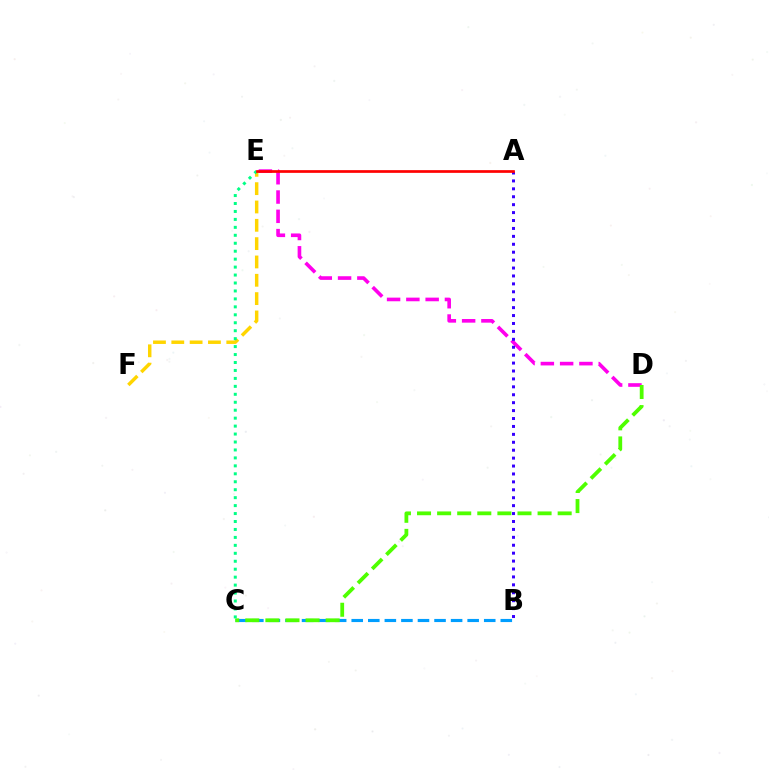{('B', 'C'): [{'color': '#009eff', 'line_style': 'dashed', 'thickness': 2.25}], ('D', 'E'): [{'color': '#ff00ed', 'line_style': 'dashed', 'thickness': 2.62}], ('E', 'F'): [{'color': '#ffd500', 'line_style': 'dashed', 'thickness': 2.49}], ('C', 'D'): [{'color': '#4fff00', 'line_style': 'dashed', 'thickness': 2.73}], ('C', 'E'): [{'color': '#00ff86', 'line_style': 'dotted', 'thickness': 2.16}], ('A', 'B'): [{'color': '#3700ff', 'line_style': 'dotted', 'thickness': 2.15}], ('A', 'E'): [{'color': '#ff0000', 'line_style': 'solid', 'thickness': 1.95}]}